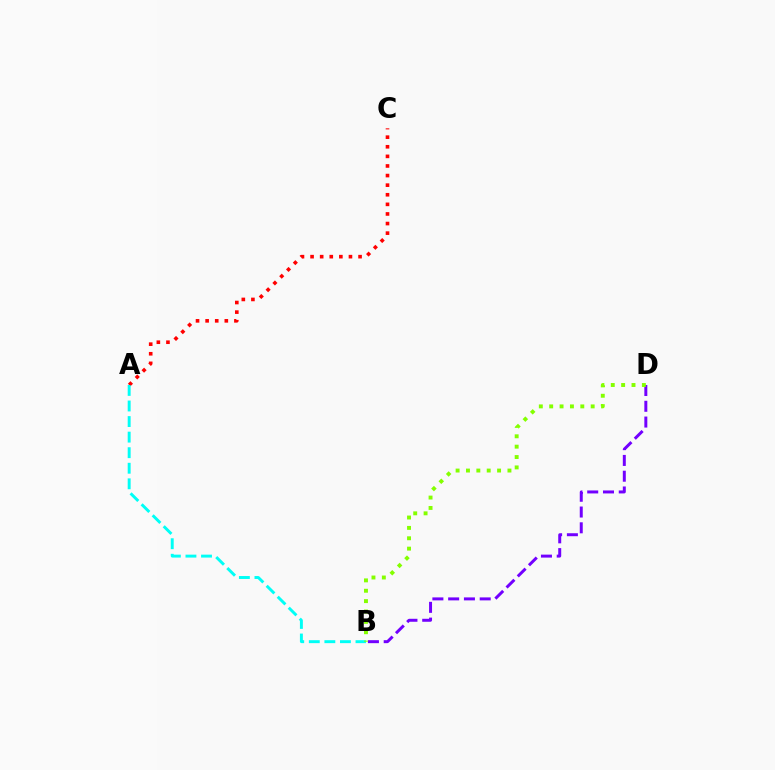{('A', 'C'): [{'color': '#ff0000', 'line_style': 'dotted', 'thickness': 2.61}], ('A', 'B'): [{'color': '#00fff6', 'line_style': 'dashed', 'thickness': 2.11}], ('B', 'D'): [{'color': '#7200ff', 'line_style': 'dashed', 'thickness': 2.14}, {'color': '#84ff00', 'line_style': 'dotted', 'thickness': 2.82}]}